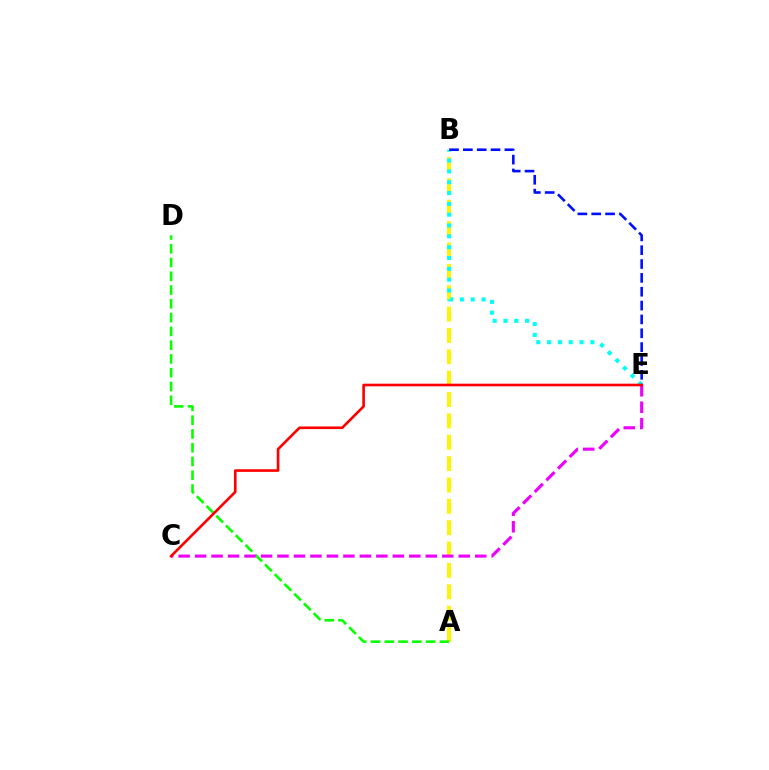{('A', 'B'): [{'color': '#fcf500', 'line_style': 'dashed', 'thickness': 2.9}], ('B', 'E'): [{'color': '#00fff6', 'line_style': 'dotted', 'thickness': 2.94}, {'color': '#0010ff', 'line_style': 'dashed', 'thickness': 1.88}], ('A', 'D'): [{'color': '#08ff00', 'line_style': 'dashed', 'thickness': 1.87}], ('C', 'E'): [{'color': '#ee00ff', 'line_style': 'dashed', 'thickness': 2.24}, {'color': '#ff0000', 'line_style': 'solid', 'thickness': 1.9}]}